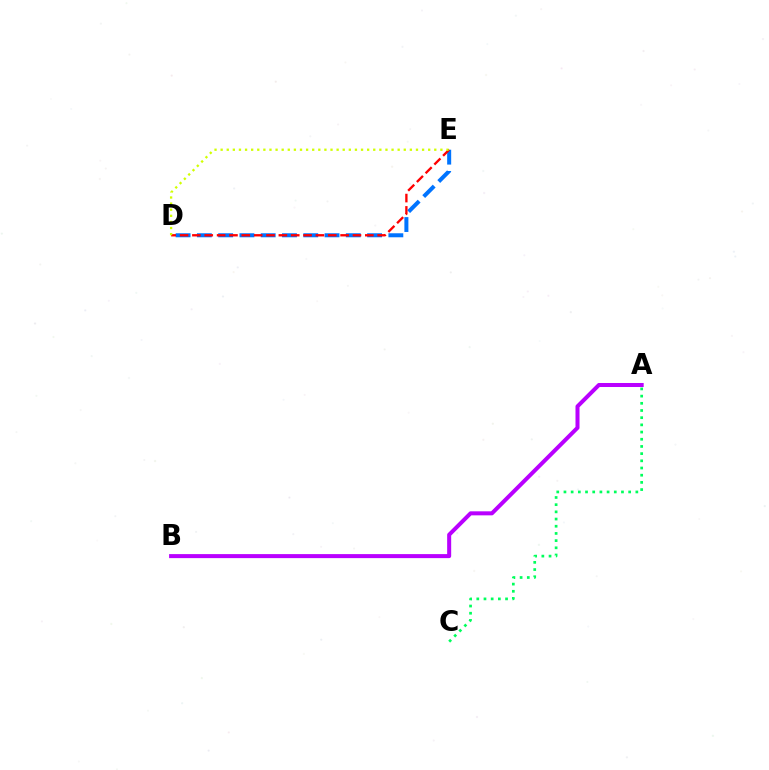{('A', 'B'): [{'color': '#b900ff', 'line_style': 'solid', 'thickness': 2.89}], ('A', 'C'): [{'color': '#00ff5c', 'line_style': 'dotted', 'thickness': 1.95}], ('D', 'E'): [{'color': '#0074ff', 'line_style': 'dashed', 'thickness': 2.89}, {'color': '#ff0000', 'line_style': 'dashed', 'thickness': 1.68}, {'color': '#d1ff00', 'line_style': 'dotted', 'thickness': 1.66}]}